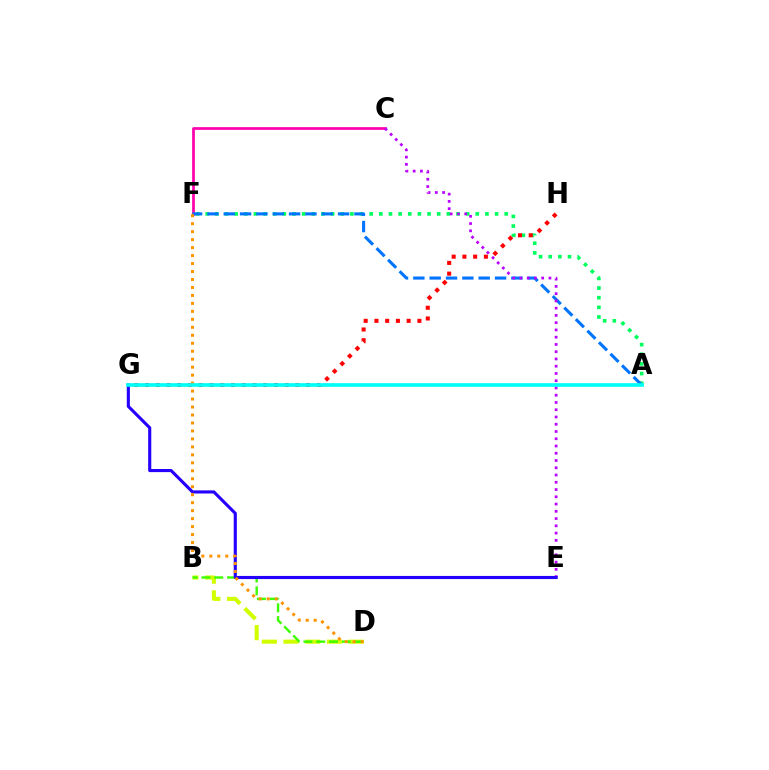{('A', 'F'): [{'color': '#00ff5c', 'line_style': 'dotted', 'thickness': 2.62}, {'color': '#0074ff', 'line_style': 'dashed', 'thickness': 2.22}], ('B', 'D'): [{'color': '#d1ff00', 'line_style': 'dashed', 'thickness': 2.95}, {'color': '#3dff00', 'line_style': 'dashed', 'thickness': 1.74}], ('C', 'F'): [{'color': '#ff00ac', 'line_style': 'solid', 'thickness': 1.96}], ('G', 'H'): [{'color': '#ff0000', 'line_style': 'dotted', 'thickness': 2.92}], ('C', 'E'): [{'color': '#b900ff', 'line_style': 'dotted', 'thickness': 1.97}], ('E', 'G'): [{'color': '#2500ff', 'line_style': 'solid', 'thickness': 2.24}], ('D', 'F'): [{'color': '#ff9400', 'line_style': 'dotted', 'thickness': 2.17}], ('A', 'G'): [{'color': '#00fff6', 'line_style': 'solid', 'thickness': 2.64}]}